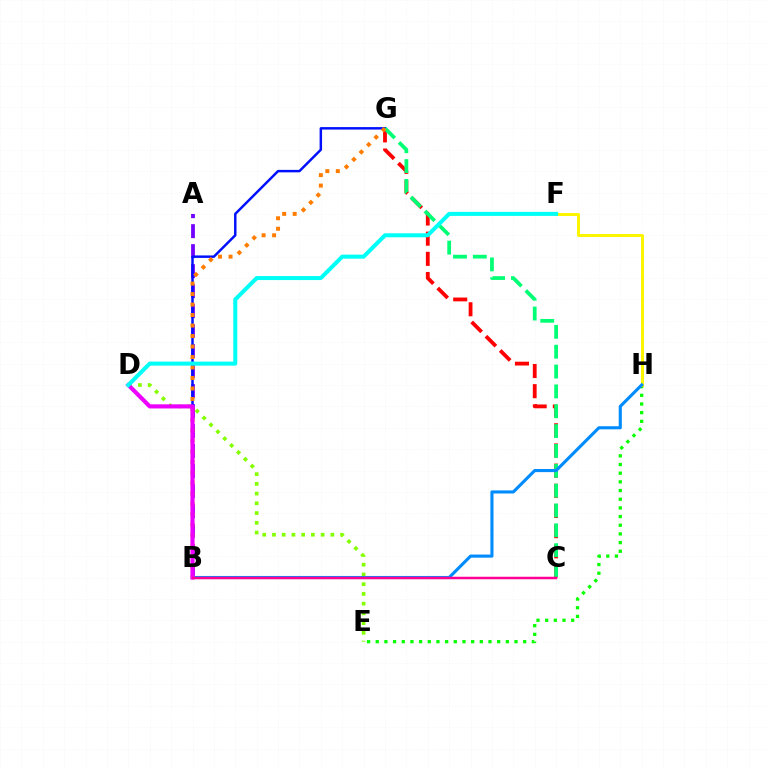{('C', 'G'): [{'color': '#ff0000', 'line_style': 'dashed', 'thickness': 2.74}, {'color': '#00ff74', 'line_style': 'dashed', 'thickness': 2.7}], ('E', 'H'): [{'color': '#08ff00', 'line_style': 'dotted', 'thickness': 2.36}], ('D', 'E'): [{'color': '#84ff00', 'line_style': 'dotted', 'thickness': 2.65}], ('A', 'B'): [{'color': '#7200ff', 'line_style': 'dashed', 'thickness': 2.72}], ('B', 'G'): [{'color': '#0010ff', 'line_style': 'solid', 'thickness': 1.78}, {'color': '#ff7c00', 'line_style': 'dotted', 'thickness': 2.85}], ('F', 'H'): [{'color': '#fcf500', 'line_style': 'solid', 'thickness': 2.14}], ('B', 'H'): [{'color': '#008cff', 'line_style': 'solid', 'thickness': 2.23}], ('B', 'D'): [{'color': '#ee00ff', 'line_style': 'solid', 'thickness': 2.98}], ('D', 'F'): [{'color': '#00fff6', 'line_style': 'solid', 'thickness': 2.9}], ('B', 'C'): [{'color': '#ff0094', 'line_style': 'solid', 'thickness': 1.8}]}